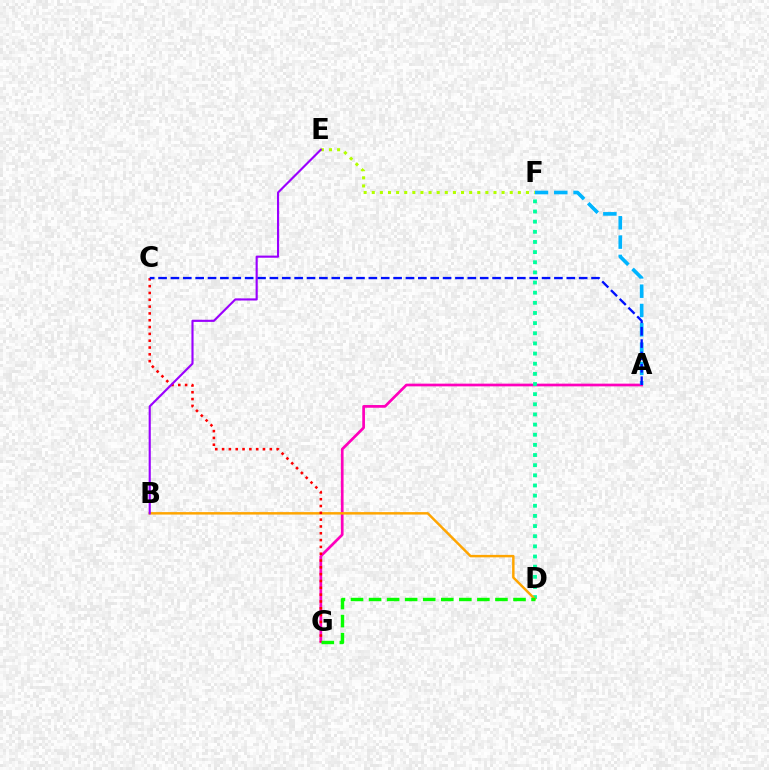{('A', 'G'): [{'color': '#ff00bd', 'line_style': 'solid', 'thickness': 1.95}], ('A', 'F'): [{'color': '#00b5ff', 'line_style': 'dashed', 'thickness': 2.62}], ('D', 'F'): [{'color': '#00ff9d', 'line_style': 'dotted', 'thickness': 2.76}], ('B', 'D'): [{'color': '#ffa500', 'line_style': 'solid', 'thickness': 1.77}], ('C', 'G'): [{'color': '#ff0000', 'line_style': 'dotted', 'thickness': 1.85}], ('A', 'C'): [{'color': '#0010ff', 'line_style': 'dashed', 'thickness': 1.68}], ('D', 'G'): [{'color': '#08ff00', 'line_style': 'dashed', 'thickness': 2.45}], ('E', 'F'): [{'color': '#b3ff00', 'line_style': 'dotted', 'thickness': 2.2}], ('B', 'E'): [{'color': '#9b00ff', 'line_style': 'solid', 'thickness': 1.54}]}